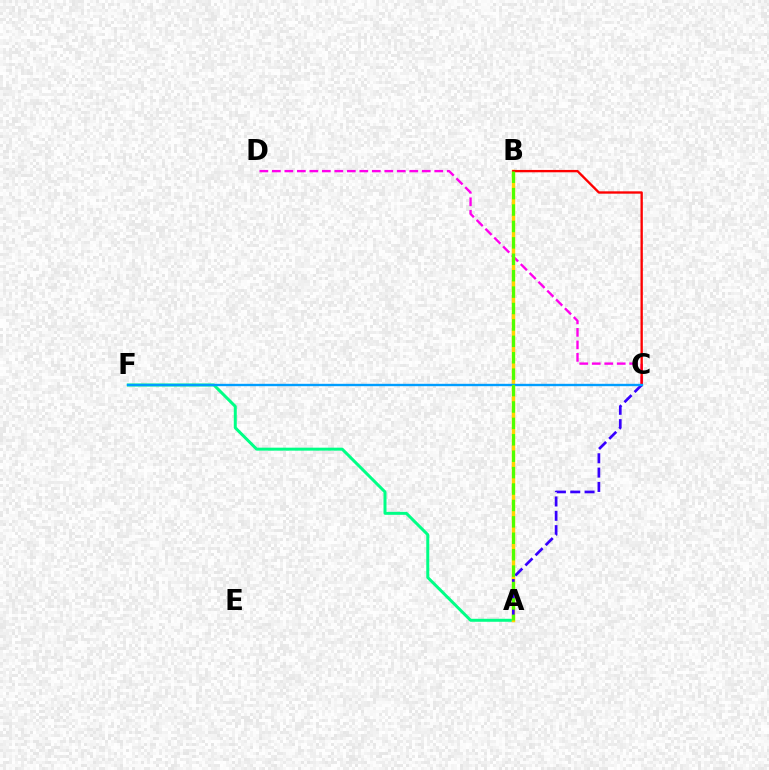{('A', 'F'): [{'color': '#00ff86', 'line_style': 'solid', 'thickness': 2.15}], ('C', 'D'): [{'color': '#ff00ed', 'line_style': 'dashed', 'thickness': 1.7}], ('A', 'B'): [{'color': '#ffd500', 'line_style': 'solid', 'thickness': 2.48}, {'color': '#4fff00', 'line_style': 'dashed', 'thickness': 2.23}], ('B', 'C'): [{'color': '#ff0000', 'line_style': 'solid', 'thickness': 1.69}], ('A', 'C'): [{'color': '#3700ff', 'line_style': 'dashed', 'thickness': 1.95}], ('C', 'F'): [{'color': '#009eff', 'line_style': 'solid', 'thickness': 1.71}]}